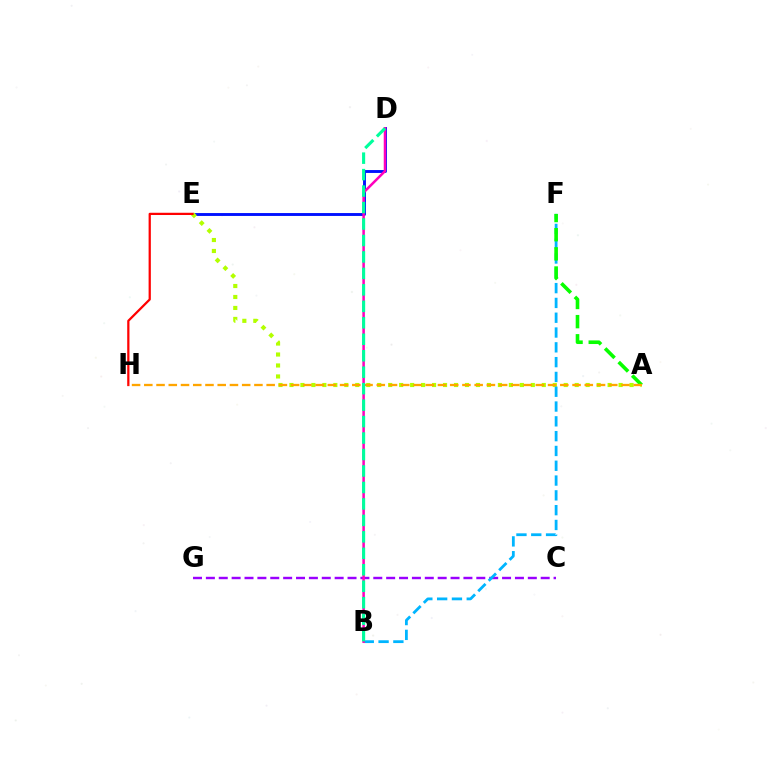{('C', 'G'): [{'color': '#9b00ff', 'line_style': 'dashed', 'thickness': 1.75}], ('D', 'E'): [{'color': '#0010ff', 'line_style': 'solid', 'thickness': 2.08}], ('A', 'E'): [{'color': '#b3ff00', 'line_style': 'dotted', 'thickness': 2.98}], ('E', 'H'): [{'color': '#ff0000', 'line_style': 'solid', 'thickness': 1.62}], ('B', 'F'): [{'color': '#00b5ff', 'line_style': 'dashed', 'thickness': 2.01}], ('A', 'F'): [{'color': '#08ff00', 'line_style': 'dashed', 'thickness': 2.6}], ('B', 'D'): [{'color': '#ff00bd', 'line_style': 'solid', 'thickness': 1.82}, {'color': '#00ff9d', 'line_style': 'dashed', 'thickness': 2.24}], ('A', 'H'): [{'color': '#ffa500', 'line_style': 'dashed', 'thickness': 1.66}]}